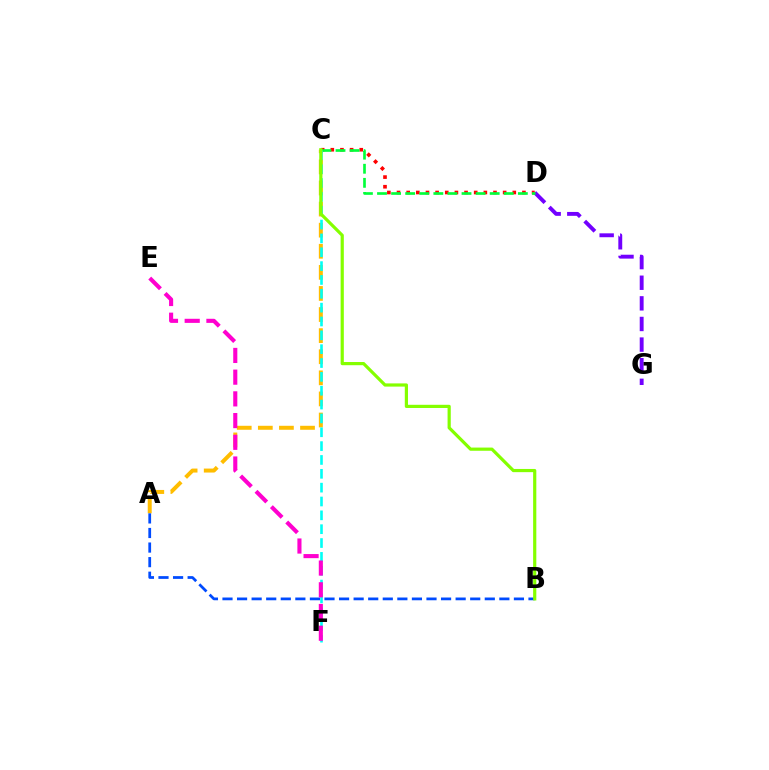{('A', 'C'): [{'color': '#ffbd00', 'line_style': 'dashed', 'thickness': 2.87}], ('D', 'G'): [{'color': '#7200ff', 'line_style': 'dashed', 'thickness': 2.8}], ('C', 'D'): [{'color': '#ff0000', 'line_style': 'dotted', 'thickness': 2.62}, {'color': '#00ff39', 'line_style': 'dashed', 'thickness': 1.91}], ('A', 'B'): [{'color': '#004bff', 'line_style': 'dashed', 'thickness': 1.98}], ('C', 'F'): [{'color': '#00fff6', 'line_style': 'dashed', 'thickness': 1.88}], ('E', 'F'): [{'color': '#ff00cf', 'line_style': 'dashed', 'thickness': 2.95}], ('B', 'C'): [{'color': '#84ff00', 'line_style': 'solid', 'thickness': 2.3}]}